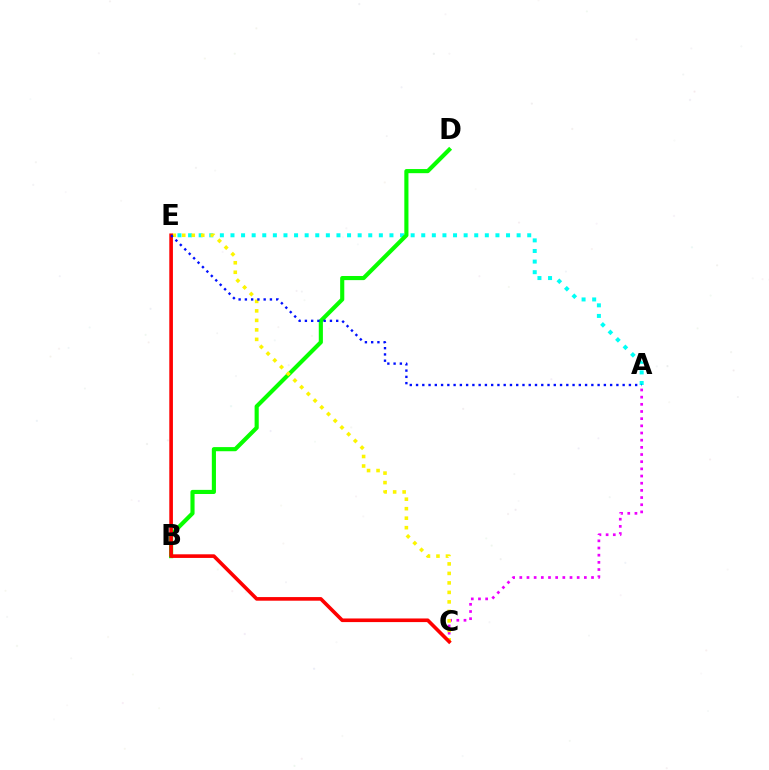{('A', 'E'): [{'color': '#00fff6', 'line_style': 'dotted', 'thickness': 2.88}, {'color': '#0010ff', 'line_style': 'dotted', 'thickness': 1.7}], ('A', 'C'): [{'color': '#ee00ff', 'line_style': 'dotted', 'thickness': 1.95}], ('B', 'D'): [{'color': '#08ff00', 'line_style': 'solid', 'thickness': 2.97}], ('C', 'E'): [{'color': '#fcf500', 'line_style': 'dotted', 'thickness': 2.58}, {'color': '#ff0000', 'line_style': 'solid', 'thickness': 2.61}]}